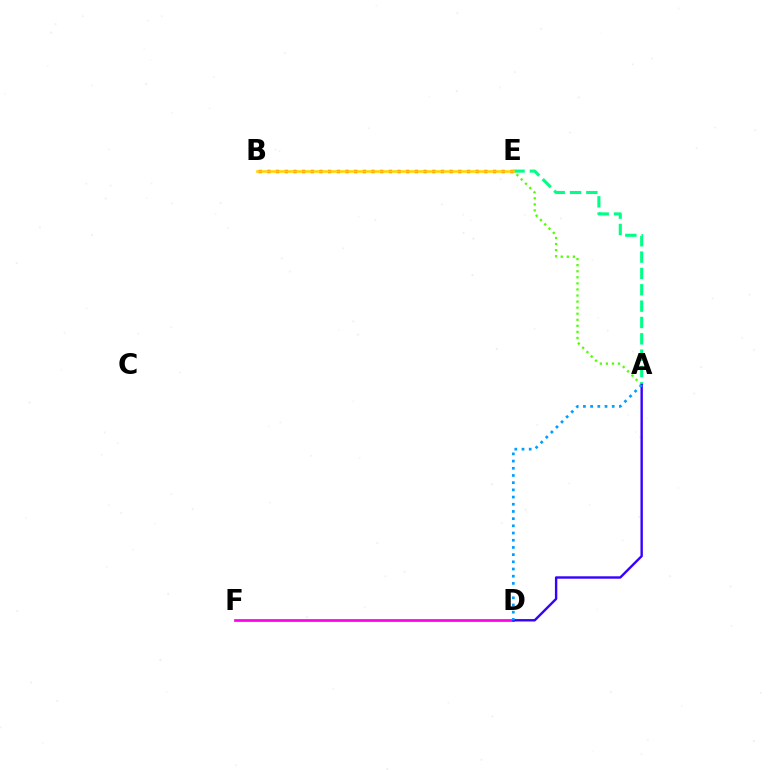{('A', 'E'): [{'color': '#00ff86', 'line_style': 'dashed', 'thickness': 2.22}, {'color': '#4fff00', 'line_style': 'dotted', 'thickness': 1.65}], ('D', 'F'): [{'color': '#ff00ed', 'line_style': 'solid', 'thickness': 1.96}], ('B', 'E'): [{'color': '#ff0000', 'line_style': 'dotted', 'thickness': 2.36}, {'color': '#ffd500', 'line_style': 'solid', 'thickness': 1.88}], ('A', 'D'): [{'color': '#3700ff', 'line_style': 'solid', 'thickness': 1.72}, {'color': '#009eff', 'line_style': 'dotted', 'thickness': 1.95}]}